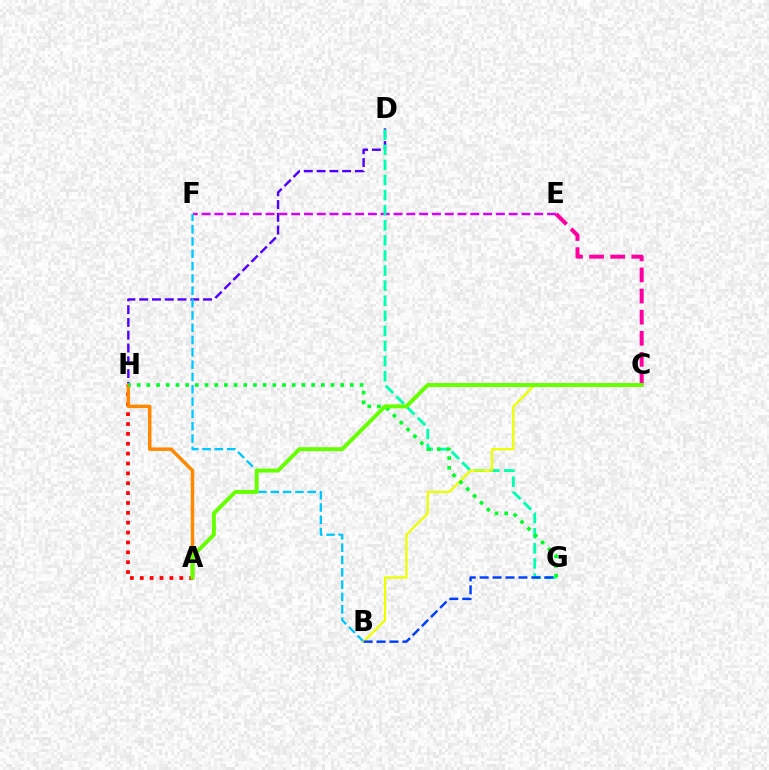{('A', 'H'): [{'color': '#ff0000', 'line_style': 'dotted', 'thickness': 2.68}, {'color': '#ff8800', 'line_style': 'solid', 'thickness': 2.5}], ('D', 'H'): [{'color': '#4f00ff', 'line_style': 'dashed', 'thickness': 1.74}], ('E', 'F'): [{'color': '#d600ff', 'line_style': 'dashed', 'thickness': 1.74}], ('D', 'G'): [{'color': '#00ffaf', 'line_style': 'dashed', 'thickness': 2.05}], ('B', 'F'): [{'color': '#00c7ff', 'line_style': 'dashed', 'thickness': 1.67}], ('B', 'C'): [{'color': '#eeff00', 'line_style': 'solid', 'thickness': 1.63}], ('C', 'E'): [{'color': '#ff00a0', 'line_style': 'dashed', 'thickness': 2.87}], ('G', 'H'): [{'color': '#00ff27', 'line_style': 'dotted', 'thickness': 2.63}], ('A', 'C'): [{'color': '#66ff00', 'line_style': 'solid', 'thickness': 2.82}], ('B', 'G'): [{'color': '#003fff', 'line_style': 'dashed', 'thickness': 1.76}]}